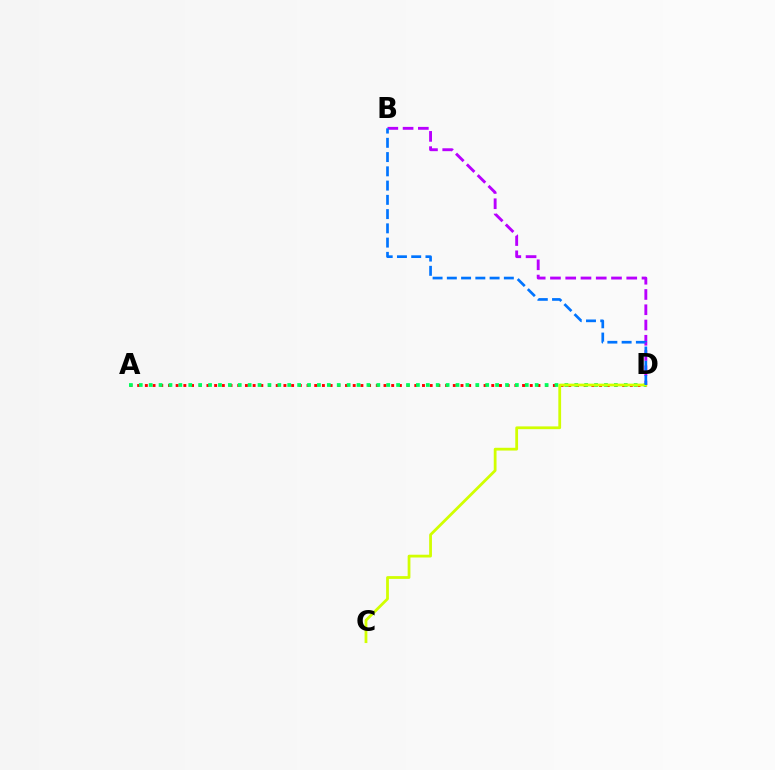{('B', 'D'): [{'color': '#b900ff', 'line_style': 'dashed', 'thickness': 2.07}, {'color': '#0074ff', 'line_style': 'dashed', 'thickness': 1.94}], ('A', 'D'): [{'color': '#ff0000', 'line_style': 'dotted', 'thickness': 2.09}, {'color': '#00ff5c', 'line_style': 'dotted', 'thickness': 2.69}], ('C', 'D'): [{'color': '#d1ff00', 'line_style': 'solid', 'thickness': 2.0}]}